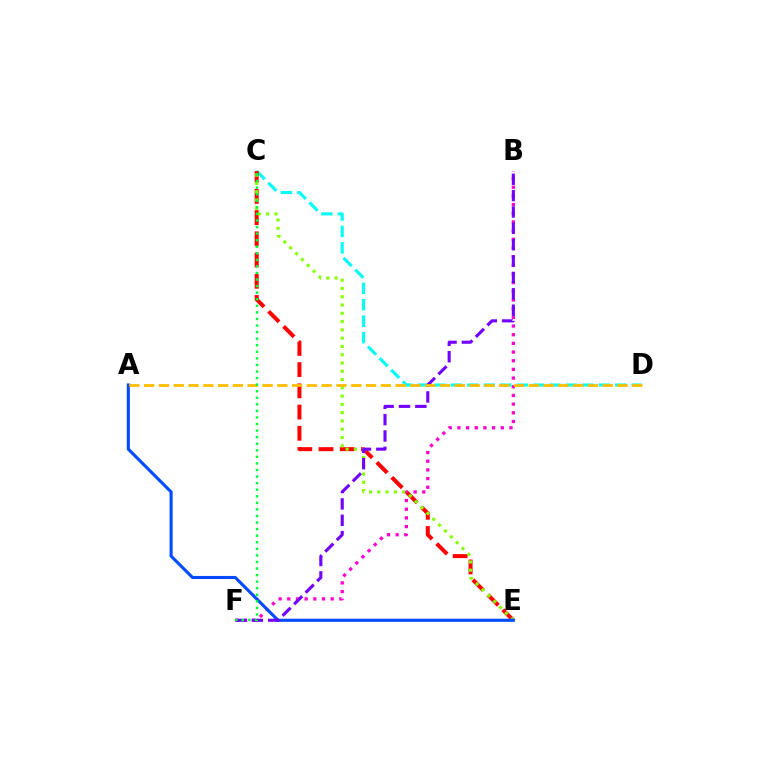{('B', 'F'): [{'color': '#ff00cf', 'line_style': 'dotted', 'thickness': 2.36}, {'color': '#7200ff', 'line_style': 'dashed', 'thickness': 2.22}], ('C', 'D'): [{'color': '#00fff6', 'line_style': 'dashed', 'thickness': 2.23}], ('C', 'E'): [{'color': '#ff0000', 'line_style': 'dashed', 'thickness': 2.88}, {'color': '#84ff00', 'line_style': 'dotted', 'thickness': 2.25}], ('A', 'E'): [{'color': '#004bff', 'line_style': 'solid', 'thickness': 2.23}], ('A', 'D'): [{'color': '#ffbd00', 'line_style': 'dashed', 'thickness': 2.01}], ('C', 'F'): [{'color': '#00ff39', 'line_style': 'dotted', 'thickness': 1.78}]}